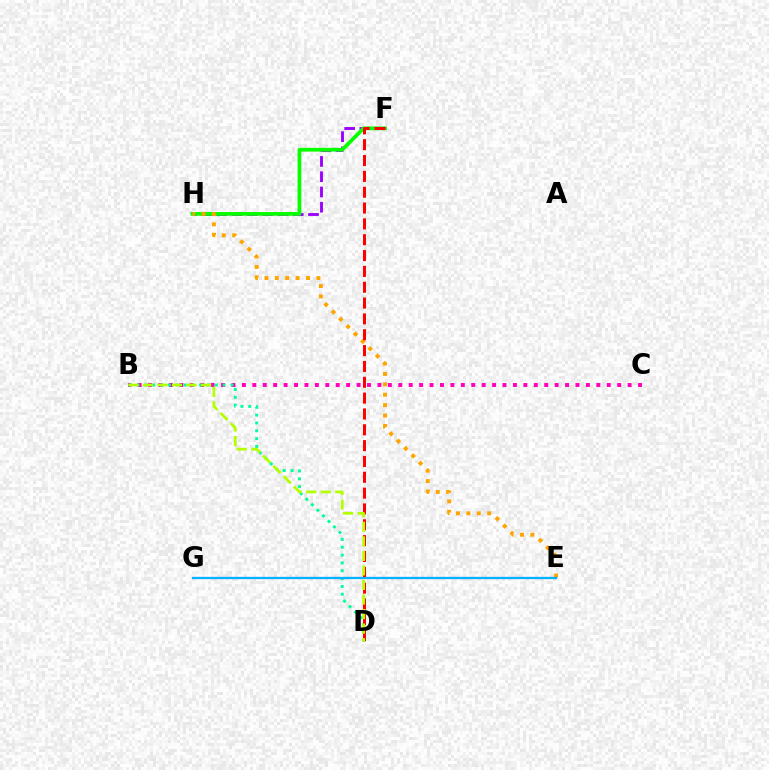{('F', 'H'): [{'color': '#9b00ff', 'line_style': 'dashed', 'thickness': 2.07}, {'color': '#08ff00', 'line_style': 'solid', 'thickness': 2.71}], ('E', 'H'): [{'color': '#ffa500', 'line_style': 'dotted', 'thickness': 2.83}], ('B', 'C'): [{'color': '#ff00bd', 'line_style': 'dotted', 'thickness': 2.83}], ('B', 'D'): [{'color': '#00ff9d', 'line_style': 'dotted', 'thickness': 2.13}, {'color': '#b3ff00', 'line_style': 'dashed', 'thickness': 1.98}], ('D', 'F'): [{'color': '#ff0000', 'line_style': 'dashed', 'thickness': 2.15}], ('E', 'G'): [{'color': '#0010ff', 'line_style': 'solid', 'thickness': 1.51}, {'color': '#00b5ff', 'line_style': 'solid', 'thickness': 1.54}]}